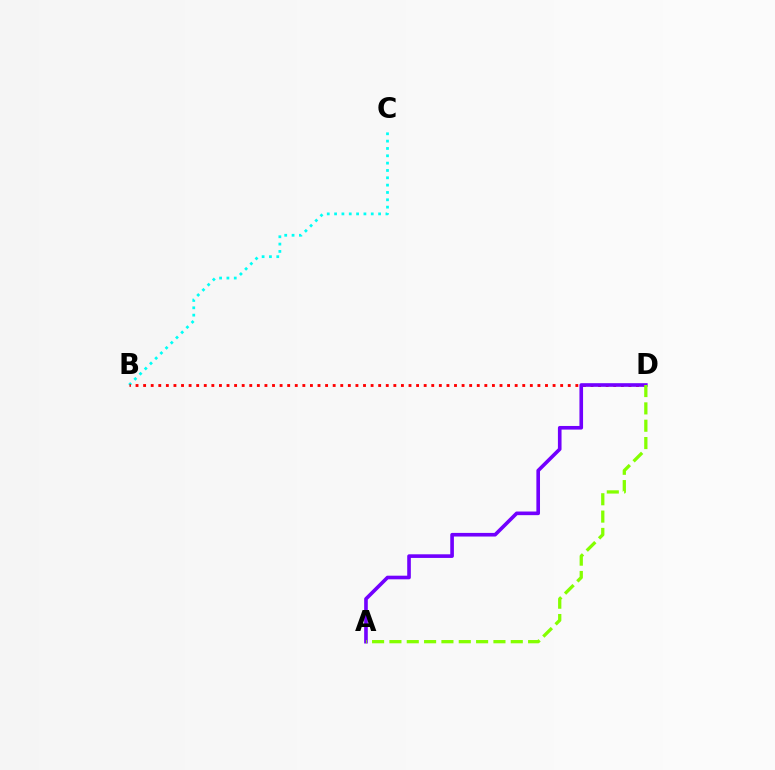{('B', 'C'): [{'color': '#00fff6', 'line_style': 'dotted', 'thickness': 1.99}], ('B', 'D'): [{'color': '#ff0000', 'line_style': 'dotted', 'thickness': 2.06}], ('A', 'D'): [{'color': '#7200ff', 'line_style': 'solid', 'thickness': 2.61}, {'color': '#84ff00', 'line_style': 'dashed', 'thickness': 2.36}]}